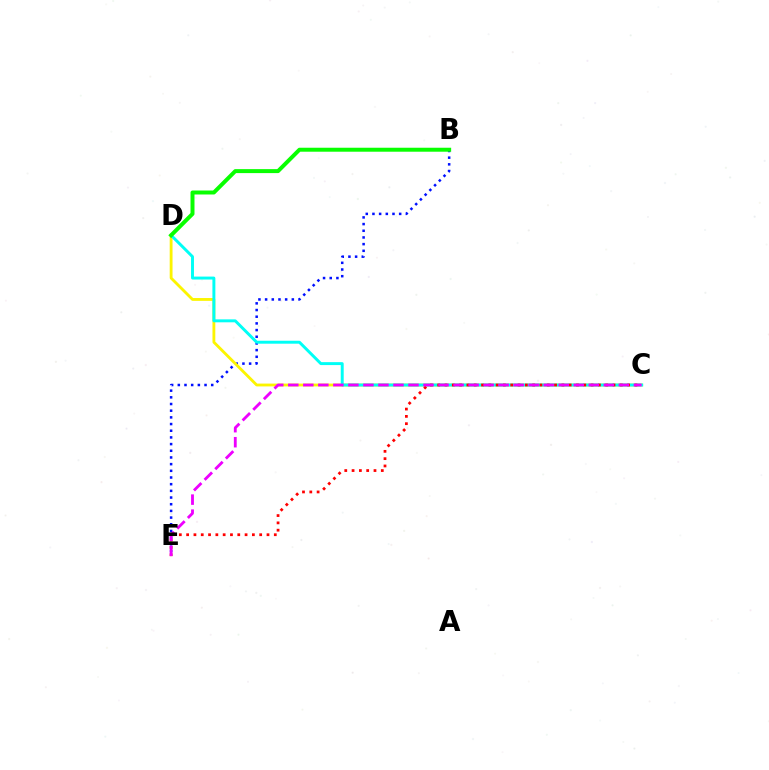{('B', 'E'): [{'color': '#0010ff', 'line_style': 'dotted', 'thickness': 1.81}], ('C', 'D'): [{'color': '#fcf500', 'line_style': 'solid', 'thickness': 2.04}, {'color': '#00fff6', 'line_style': 'solid', 'thickness': 2.12}], ('C', 'E'): [{'color': '#ff0000', 'line_style': 'dotted', 'thickness': 1.98}, {'color': '#ee00ff', 'line_style': 'dashed', 'thickness': 2.04}], ('B', 'D'): [{'color': '#08ff00', 'line_style': 'solid', 'thickness': 2.86}]}